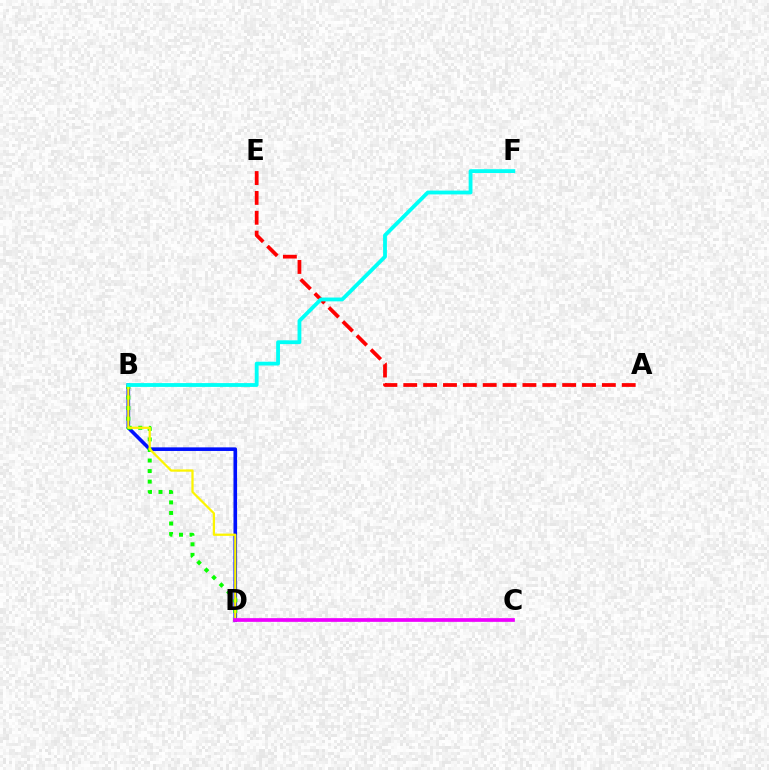{('B', 'D'): [{'color': '#0010ff', 'line_style': 'solid', 'thickness': 2.6}, {'color': '#08ff00', 'line_style': 'dotted', 'thickness': 2.87}, {'color': '#fcf500', 'line_style': 'solid', 'thickness': 1.62}], ('A', 'E'): [{'color': '#ff0000', 'line_style': 'dashed', 'thickness': 2.7}], ('C', 'D'): [{'color': '#ee00ff', 'line_style': 'solid', 'thickness': 2.67}], ('B', 'F'): [{'color': '#00fff6', 'line_style': 'solid', 'thickness': 2.75}]}